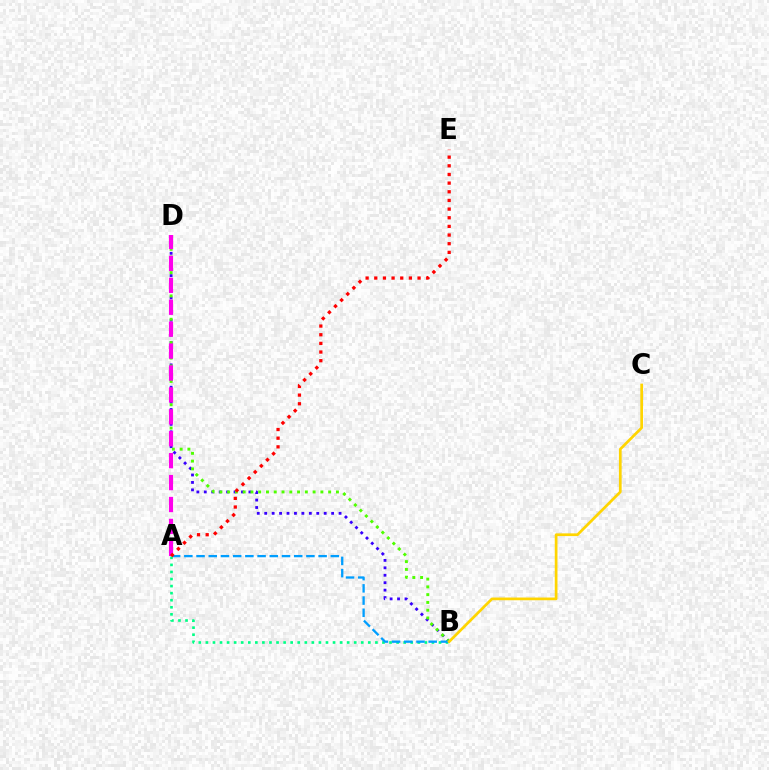{('B', 'D'): [{'color': '#3700ff', 'line_style': 'dotted', 'thickness': 2.02}, {'color': '#4fff00', 'line_style': 'dotted', 'thickness': 2.11}], ('A', 'B'): [{'color': '#00ff86', 'line_style': 'dotted', 'thickness': 1.92}, {'color': '#009eff', 'line_style': 'dashed', 'thickness': 1.66}], ('A', 'D'): [{'color': '#ff00ed', 'line_style': 'dashed', 'thickness': 2.98}], ('A', 'E'): [{'color': '#ff0000', 'line_style': 'dotted', 'thickness': 2.35}], ('B', 'C'): [{'color': '#ffd500', 'line_style': 'solid', 'thickness': 1.96}]}